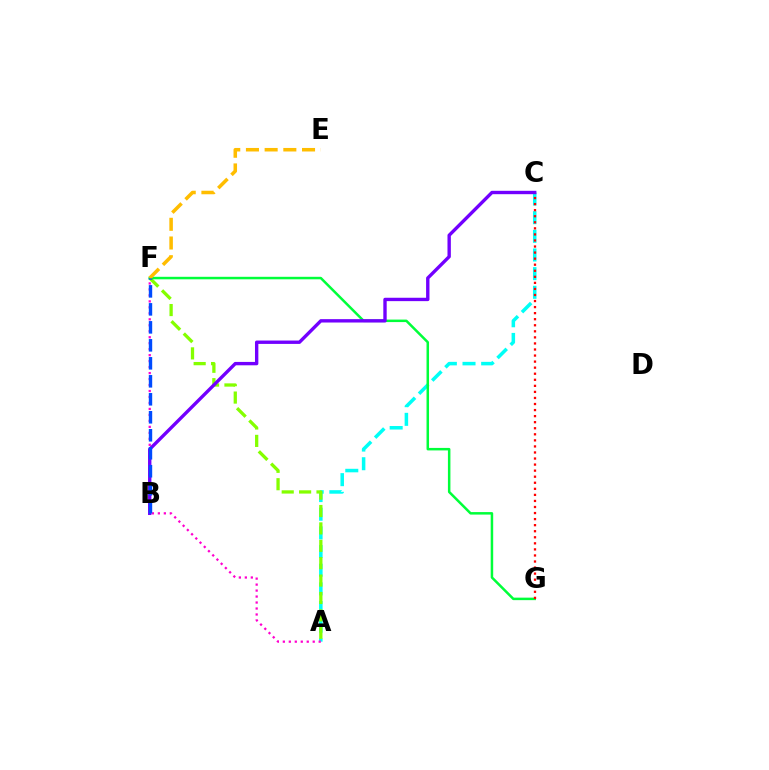{('A', 'C'): [{'color': '#00fff6', 'line_style': 'dashed', 'thickness': 2.53}], ('A', 'F'): [{'color': '#ff00cf', 'line_style': 'dotted', 'thickness': 1.62}, {'color': '#84ff00', 'line_style': 'dashed', 'thickness': 2.36}], ('F', 'G'): [{'color': '#00ff39', 'line_style': 'solid', 'thickness': 1.8}], ('E', 'F'): [{'color': '#ffbd00', 'line_style': 'dashed', 'thickness': 2.54}], ('B', 'C'): [{'color': '#7200ff', 'line_style': 'solid', 'thickness': 2.43}], ('B', 'F'): [{'color': '#004bff', 'line_style': 'dashed', 'thickness': 2.44}], ('C', 'G'): [{'color': '#ff0000', 'line_style': 'dotted', 'thickness': 1.65}]}